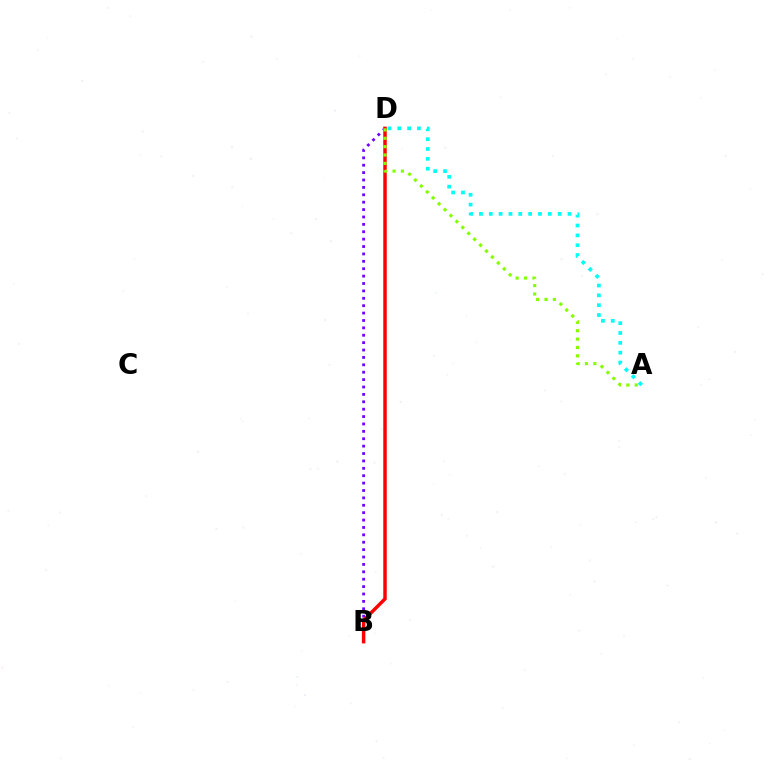{('B', 'D'): [{'color': '#7200ff', 'line_style': 'dotted', 'thickness': 2.01}, {'color': '#ff0000', 'line_style': 'solid', 'thickness': 2.48}], ('A', 'D'): [{'color': '#00fff6', 'line_style': 'dotted', 'thickness': 2.67}, {'color': '#84ff00', 'line_style': 'dotted', 'thickness': 2.27}]}